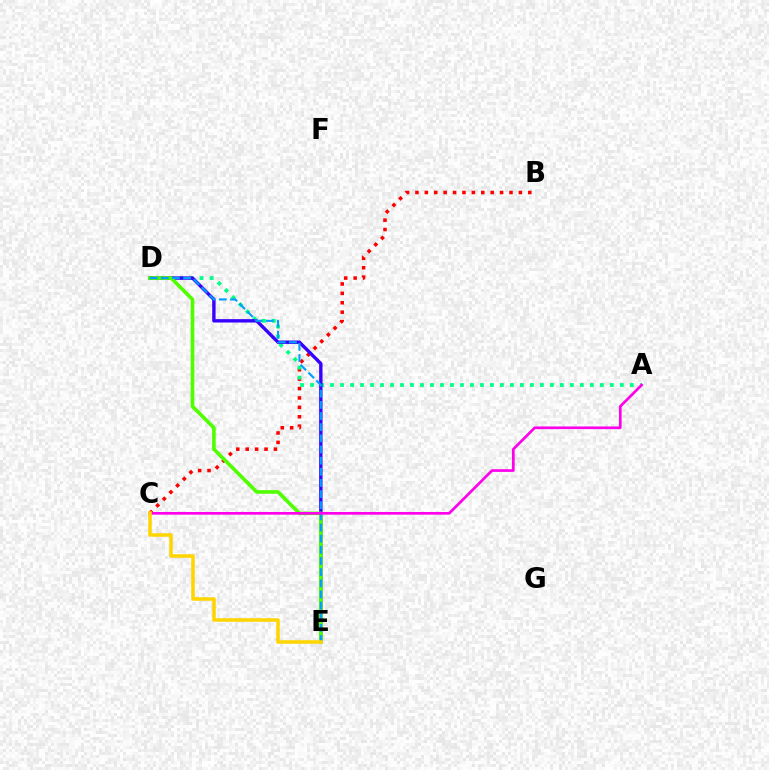{('B', 'C'): [{'color': '#ff0000', 'line_style': 'dotted', 'thickness': 2.56}], ('A', 'D'): [{'color': '#00ff86', 'line_style': 'dotted', 'thickness': 2.71}], ('D', 'E'): [{'color': '#3700ff', 'line_style': 'solid', 'thickness': 2.43}, {'color': '#4fff00', 'line_style': 'solid', 'thickness': 2.6}, {'color': '#009eff', 'line_style': 'dashed', 'thickness': 1.51}], ('A', 'C'): [{'color': '#ff00ed', 'line_style': 'solid', 'thickness': 1.93}], ('C', 'E'): [{'color': '#ffd500', 'line_style': 'solid', 'thickness': 2.53}]}